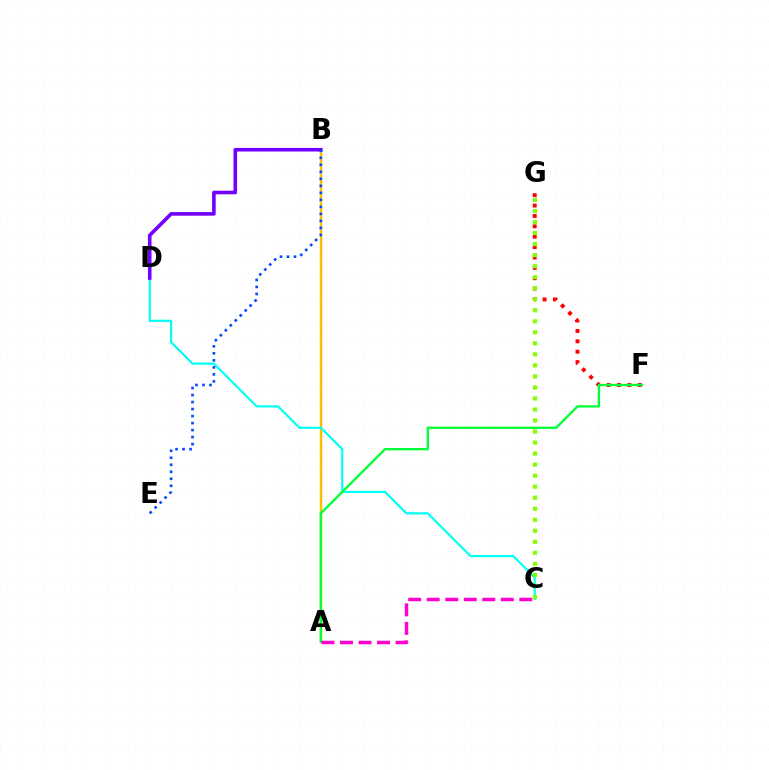{('A', 'B'): [{'color': '#ffbd00', 'line_style': 'solid', 'thickness': 1.78}], ('C', 'D'): [{'color': '#00fff6', 'line_style': 'solid', 'thickness': 1.56}], ('B', 'D'): [{'color': '#7200ff', 'line_style': 'solid', 'thickness': 2.59}], ('F', 'G'): [{'color': '#ff0000', 'line_style': 'dotted', 'thickness': 2.82}], ('B', 'E'): [{'color': '#004bff', 'line_style': 'dotted', 'thickness': 1.9}], ('A', 'F'): [{'color': '#00ff39', 'line_style': 'solid', 'thickness': 1.68}], ('C', 'G'): [{'color': '#84ff00', 'line_style': 'dotted', 'thickness': 3.0}], ('A', 'C'): [{'color': '#ff00cf', 'line_style': 'dashed', 'thickness': 2.52}]}